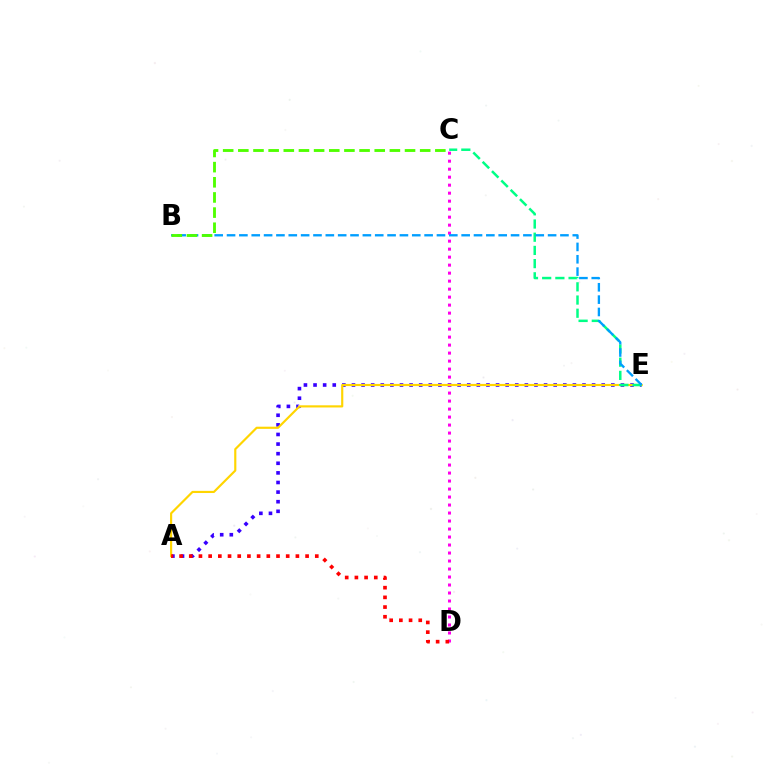{('A', 'E'): [{'color': '#3700ff', 'line_style': 'dotted', 'thickness': 2.61}, {'color': '#ffd500', 'line_style': 'solid', 'thickness': 1.56}], ('C', 'D'): [{'color': '#ff00ed', 'line_style': 'dotted', 'thickness': 2.17}], ('C', 'E'): [{'color': '#00ff86', 'line_style': 'dashed', 'thickness': 1.79}], ('B', 'E'): [{'color': '#009eff', 'line_style': 'dashed', 'thickness': 1.68}], ('B', 'C'): [{'color': '#4fff00', 'line_style': 'dashed', 'thickness': 2.06}], ('A', 'D'): [{'color': '#ff0000', 'line_style': 'dotted', 'thickness': 2.63}]}